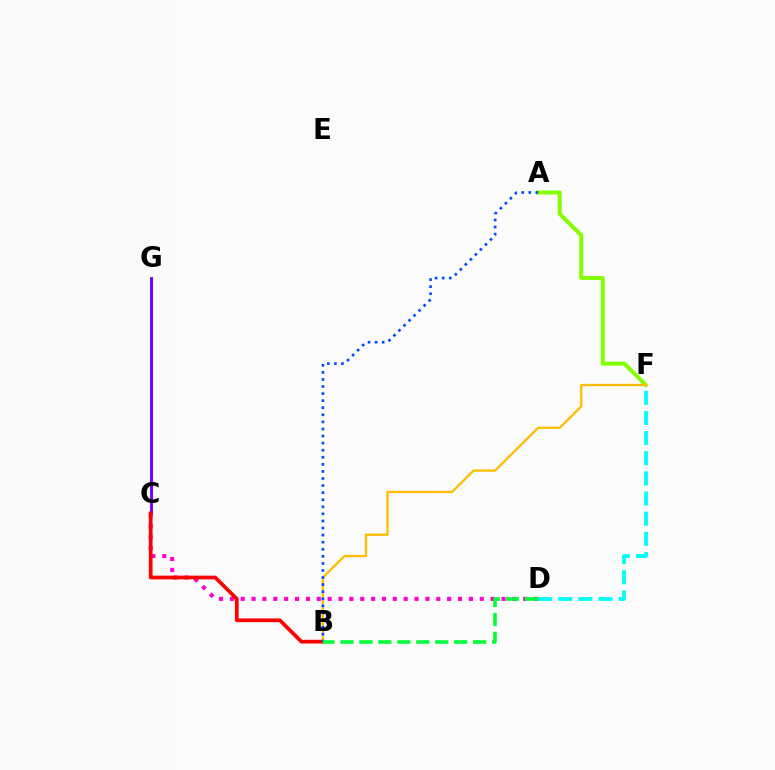{('A', 'F'): [{'color': '#84ff00', 'line_style': 'solid', 'thickness': 2.88}], ('B', 'F'): [{'color': '#ffbd00', 'line_style': 'solid', 'thickness': 1.67}], ('C', 'G'): [{'color': '#7200ff', 'line_style': 'solid', 'thickness': 2.1}], ('D', 'F'): [{'color': '#00fff6', 'line_style': 'dashed', 'thickness': 2.74}], ('C', 'D'): [{'color': '#ff00cf', 'line_style': 'dotted', 'thickness': 2.95}], ('B', 'C'): [{'color': '#ff0000', 'line_style': 'solid', 'thickness': 2.68}], ('A', 'B'): [{'color': '#004bff', 'line_style': 'dotted', 'thickness': 1.92}], ('B', 'D'): [{'color': '#00ff39', 'line_style': 'dashed', 'thickness': 2.57}]}